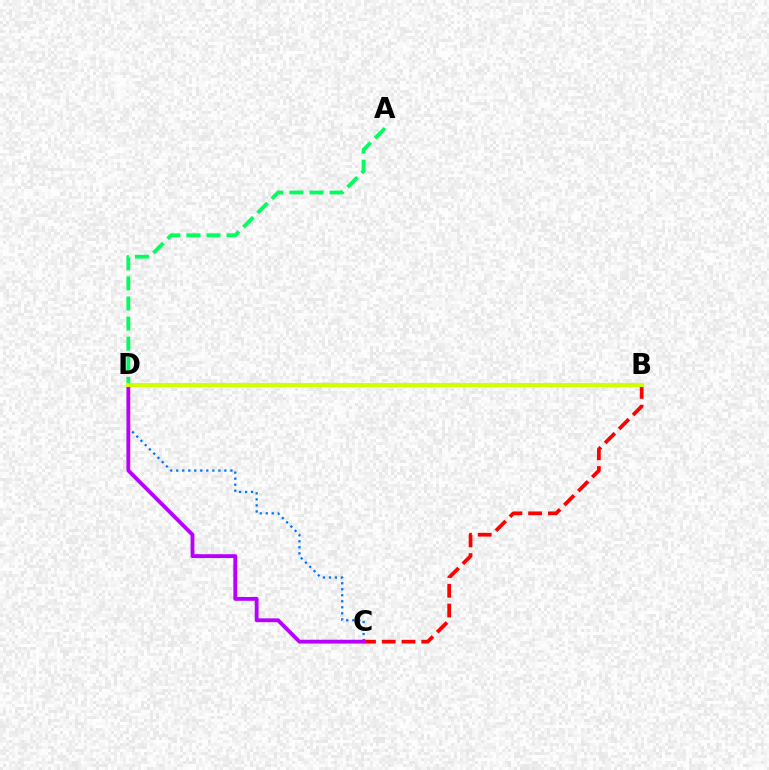{('C', 'D'): [{'color': '#0074ff', 'line_style': 'dotted', 'thickness': 1.63}, {'color': '#b900ff', 'line_style': 'solid', 'thickness': 2.76}], ('A', 'D'): [{'color': '#00ff5c', 'line_style': 'dashed', 'thickness': 2.73}], ('B', 'C'): [{'color': '#ff0000', 'line_style': 'dashed', 'thickness': 2.68}], ('B', 'D'): [{'color': '#d1ff00', 'line_style': 'solid', 'thickness': 2.99}]}